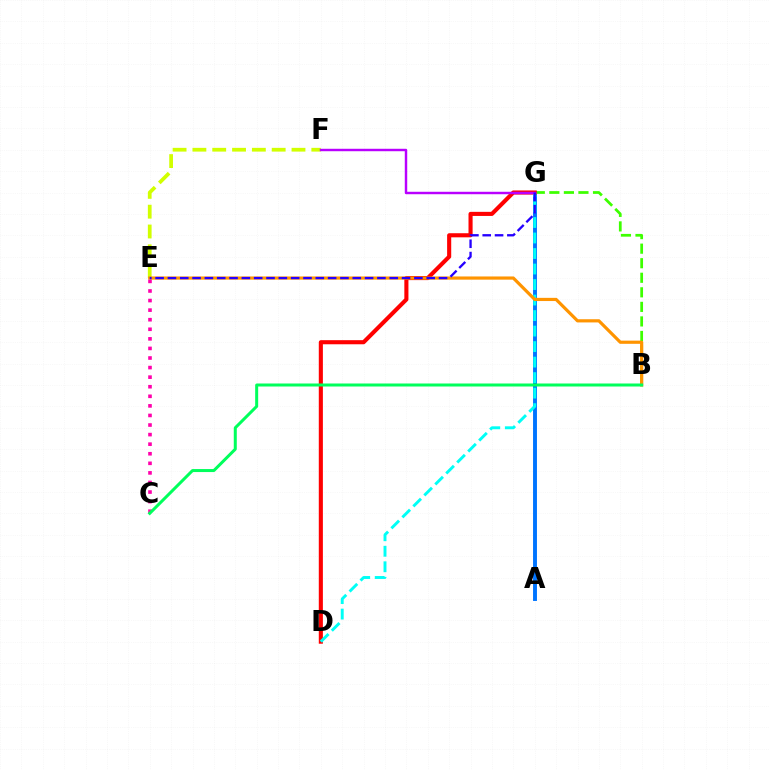{('A', 'G'): [{'color': '#0074ff', 'line_style': 'solid', 'thickness': 2.81}], ('B', 'G'): [{'color': '#3dff00', 'line_style': 'dashed', 'thickness': 1.98}], ('D', 'G'): [{'color': '#ff0000', 'line_style': 'solid', 'thickness': 2.95}, {'color': '#00fff6', 'line_style': 'dashed', 'thickness': 2.11}], ('E', 'F'): [{'color': '#d1ff00', 'line_style': 'dashed', 'thickness': 2.69}], ('B', 'E'): [{'color': '#ff9400', 'line_style': 'solid', 'thickness': 2.3}], ('F', 'G'): [{'color': '#b900ff', 'line_style': 'solid', 'thickness': 1.76}], ('C', 'E'): [{'color': '#ff00ac', 'line_style': 'dotted', 'thickness': 2.6}], ('E', 'G'): [{'color': '#2500ff', 'line_style': 'dashed', 'thickness': 1.67}], ('B', 'C'): [{'color': '#00ff5c', 'line_style': 'solid', 'thickness': 2.16}]}